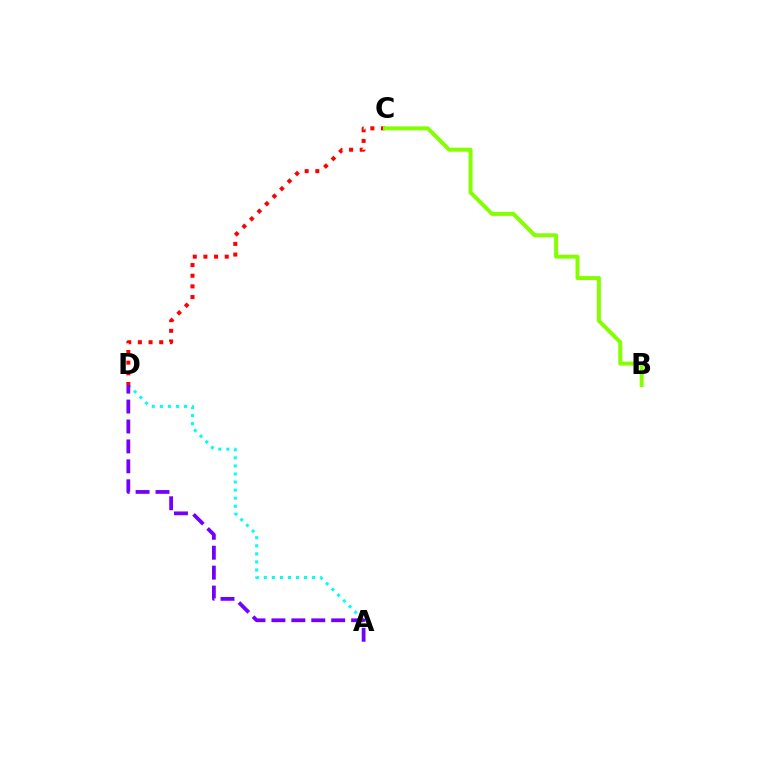{('A', 'D'): [{'color': '#00fff6', 'line_style': 'dotted', 'thickness': 2.19}, {'color': '#7200ff', 'line_style': 'dashed', 'thickness': 2.71}], ('C', 'D'): [{'color': '#ff0000', 'line_style': 'dotted', 'thickness': 2.9}], ('B', 'C'): [{'color': '#84ff00', 'line_style': 'solid', 'thickness': 2.86}]}